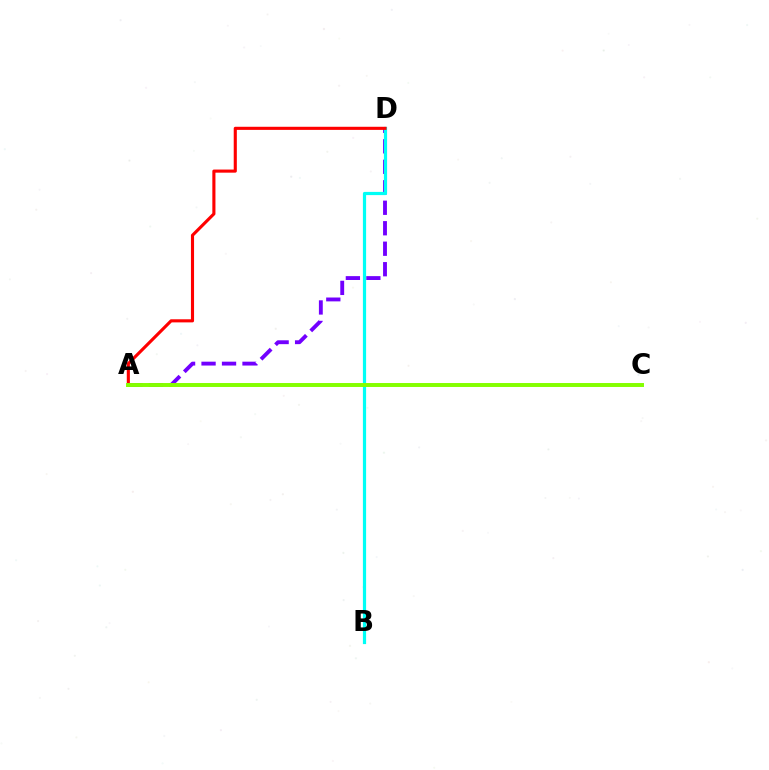{('A', 'D'): [{'color': '#7200ff', 'line_style': 'dashed', 'thickness': 2.78}, {'color': '#ff0000', 'line_style': 'solid', 'thickness': 2.24}], ('B', 'D'): [{'color': '#00fff6', 'line_style': 'solid', 'thickness': 2.31}], ('A', 'C'): [{'color': '#84ff00', 'line_style': 'solid', 'thickness': 2.84}]}